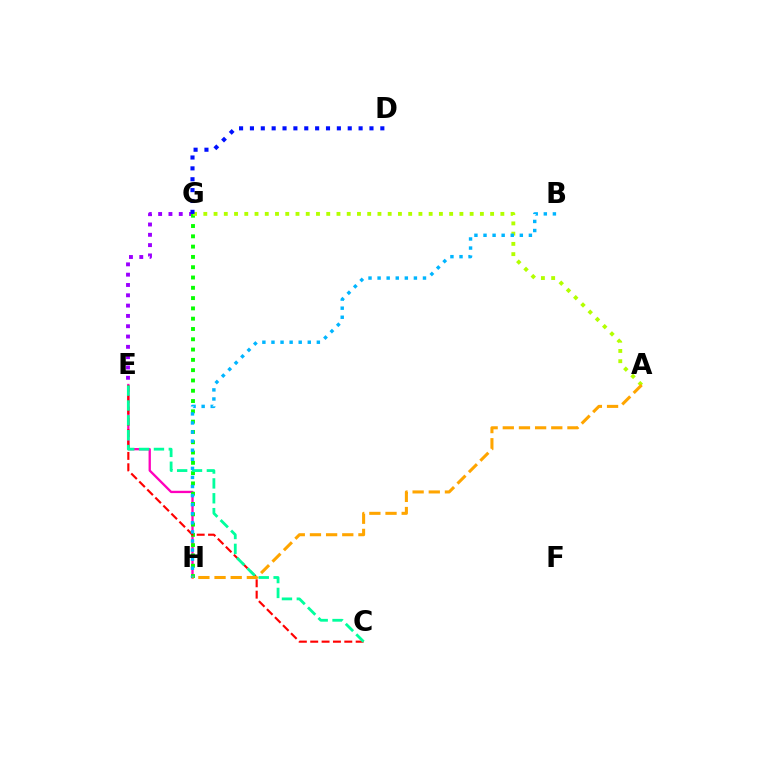{('E', 'H'): [{'color': '#ff00bd', 'line_style': 'solid', 'thickness': 1.67}], ('E', 'G'): [{'color': '#9b00ff', 'line_style': 'dotted', 'thickness': 2.8}], ('G', 'H'): [{'color': '#08ff00', 'line_style': 'dotted', 'thickness': 2.8}], ('C', 'E'): [{'color': '#ff0000', 'line_style': 'dashed', 'thickness': 1.54}, {'color': '#00ff9d', 'line_style': 'dashed', 'thickness': 2.02}], ('A', 'G'): [{'color': '#b3ff00', 'line_style': 'dotted', 'thickness': 2.78}], ('D', 'G'): [{'color': '#0010ff', 'line_style': 'dotted', 'thickness': 2.95}], ('B', 'H'): [{'color': '#00b5ff', 'line_style': 'dotted', 'thickness': 2.47}], ('A', 'H'): [{'color': '#ffa500', 'line_style': 'dashed', 'thickness': 2.2}]}